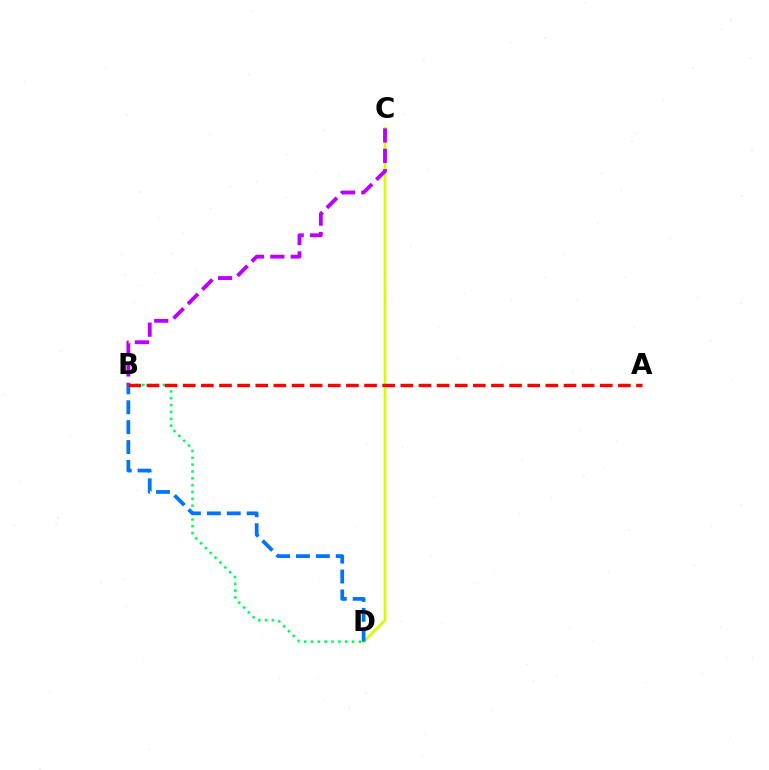{('C', 'D'): [{'color': '#d1ff00', 'line_style': 'solid', 'thickness': 1.96}], ('B', 'C'): [{'color': '#b900ff', 'line_style': 'dashed', 'thickness': 2.77}], ('B', 'D'): [{'color': '#00ff5c', 'line_style': 'dotted', 'thickness': 1.86}, {'color': '#0074ff', 'line_style': 'dashed', 'thickness': 2.7}], ('A', 'B'): [{'color': '#ff0000', 'line_style': 'dashed', 'thickness': 2.46}]}